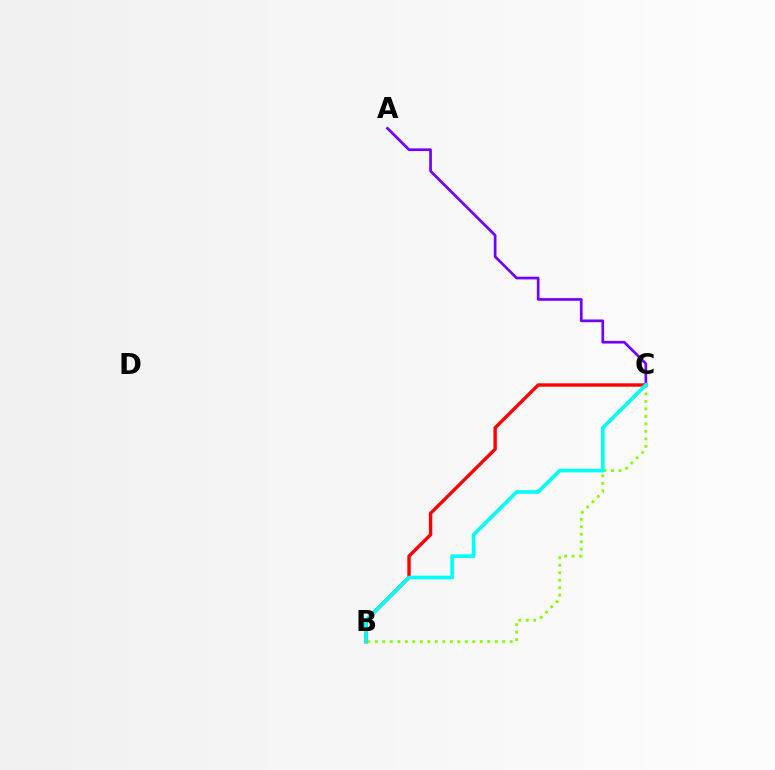{('B', 'C'): [{'color': '#84ff00', 'line_style': 'dotted', 'thickness': 2.04}, {'color': '#ff0000', 'line_style': 'solid', 'thickness': 2.43}, {'color': '#00fff6', 'line_style': 'solid', 'thickness': 2.64}], ('A', 'C'): [{'color': '#7200ff', 'line_style': 'solid', 'thickness': 1.94}]}